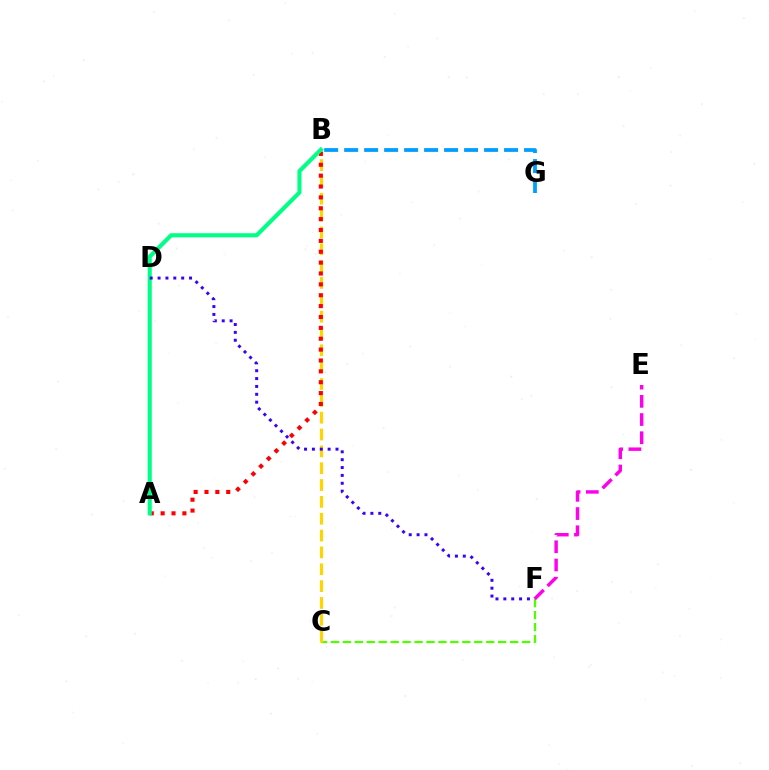{('C', 'F'): [{'color': '#4fff00', 'line_style': 'dashed', 'thickness': 1.62}], ('B', 'C'): [{'color': '#ffd500', 'line_style': 'dashed', 'thickness': 2.29}], ('A', 'B'): [{'color': '#ff0000', 'line_style': 'dotted', 'thickness': 2.95}, {'color': '#00ff86', 'line_style': 'solid', 'thickness': 2.95}], ('E', 'F'): [{'color': '#ff00ed', 'line_style': 'dashed', 'thickness': 2.47}], ('B', 'G'): [{'color': '#009eff', 'line_style': 'dashed', 'thickness': 2.72}], ('D', 'F'): [{'color': '#3700ff', 'line_style': 'dotted', 'thickness': 2.14}]}